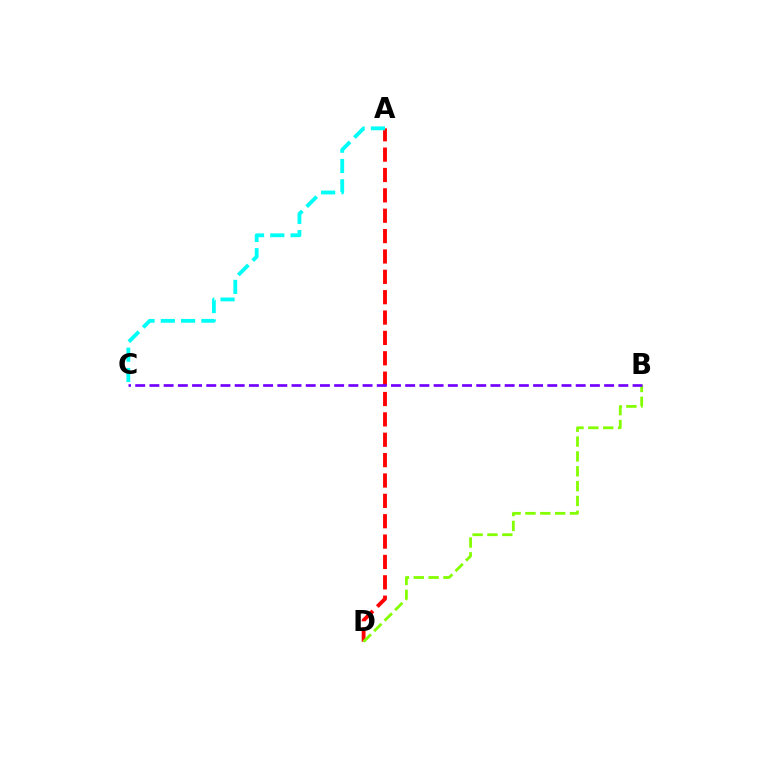{('A', 'D'): [{'color': '#ff0000', 'line_style': 'dashed', 'thickness': 2.77}], ('B', 'D'): [{'color': '#84ff00', 'line_style': 'dashed', 'thickness': 2.02}], ('B', 'C'): [{'color': '#7200ff', 'line_style': 'dashed', 'thickness': 1.93}], ('A', 'C'): [{'color': '#00fff6', 'line_style': 'dashed', 'thickness': 2.75}]}